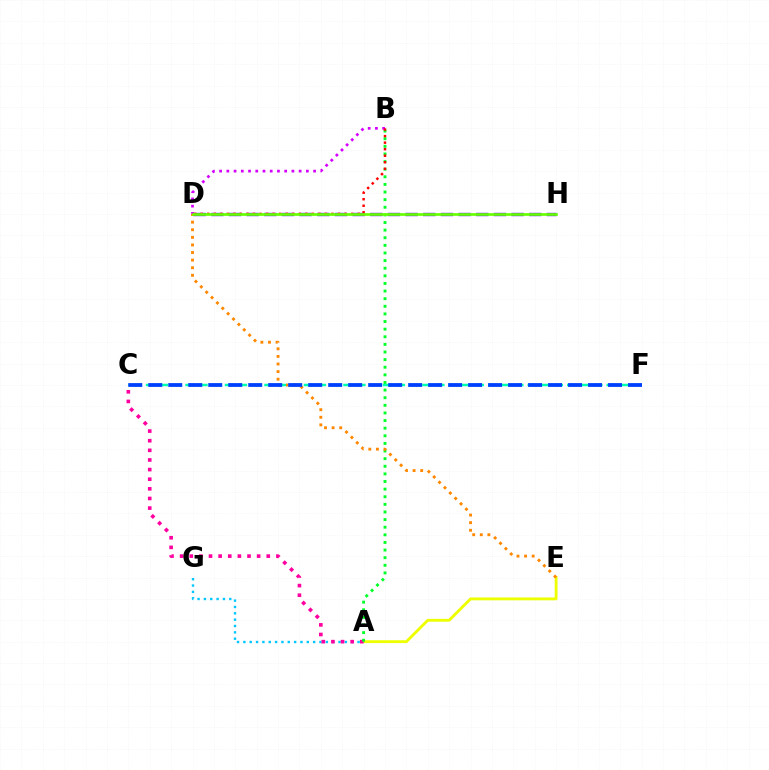{('D', 'H'): [{'color': '#4f00ff', 'line_style': 'dashed', 'thickness': 2.4}, {'color': '#66ff00', 'line_style': 'solid', 'thickness': 1.93}], ('A', 'E'): [{'color': '#eeff00', 'line_style': 'solid', 'thickness': 2.04}], ('C', 'F'): [{'color': '#00ffaf', 'line_style': 'dashed', 'thickness': 1.79}, {'color': '#003fff', 'line_style': 'dashed', 'thickness': 2.72}], ('A', 'G'): [{'color': '#00c7ff', 'line_style': 'dotted', 'thickness': 1.72}], ('A', 'C'): [{'color': '#ff00a0', 'line_style': 'dotted', 'thickness': 2.62}], ('A', 'B'): [{'color': '#00ff27', 'line_style': 'dotted', 'thickness': 2.07}], ('D', 'E'): [{'color': '#ff8800', 'line_style': 'dotted', 'thickness': 2.06}], ('B', 'D'): [{'color': '#d600ff', 'line_style': 'dotted', 'thickness': 1.96}, {'color': '#ff0000', 'line_style': 'dotted', 'thickness': 1.78}]}